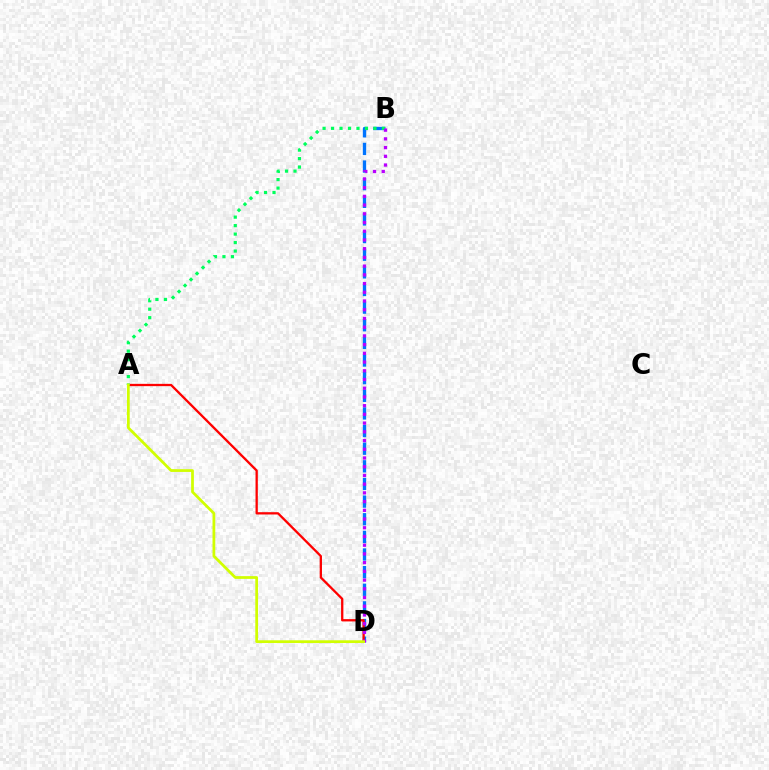{('B', 'D'): [{'color': '#0074ff', 'line_style': 'dashed', 'thickness': 2.4}, {'color': '#b900ff', 'line_style': 'dotted', 'thickness': 2.37}], ('A', 'D'): [{'color': '#ff0000', 'line_style': 'solid', 'thickness': 1.65}, {'color': '#d1ff00', 'line_style': 'solid', 'thickness': 1.98}], ('A', 'B'): [{'color': '#00ff5c', 'line_style': 'dotted', 'thickness': 2.3}]}